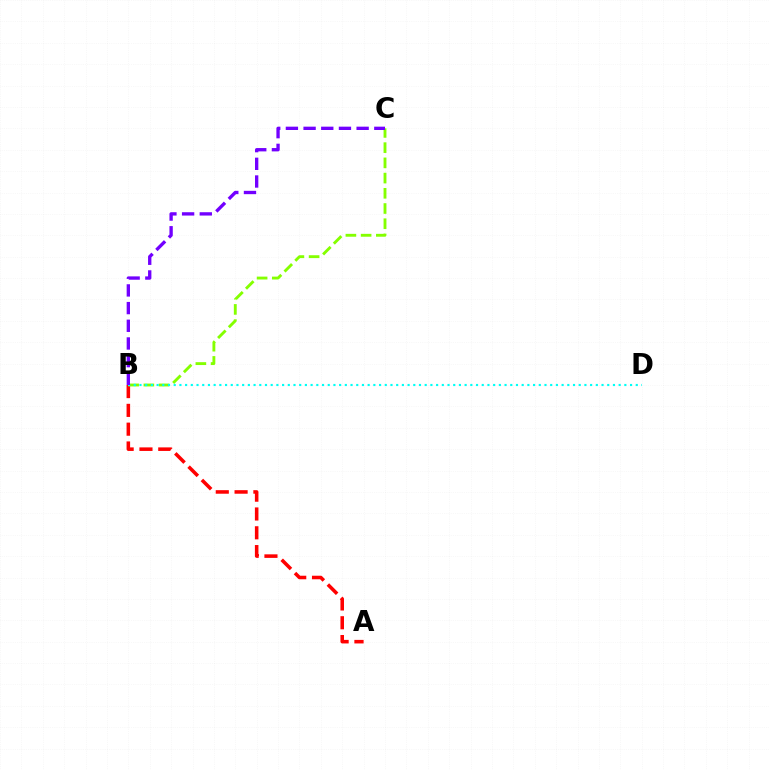{('A', 'B'): [{'color': '#ff0000', 'line_style': 'dashed', 'thickness': 2.55}], ('B', 'C'): [{'color': '#84ff00', 'line_style': 'dashed', 'thickness': 2.07}, {'color': '#7200ff', 'line_style': 'dashed', 'thickness': 2.4}], ('B', 'D'): [{'color': '#00fff6', 'line_style': 'dotted', 'thickness': 1.55}]}